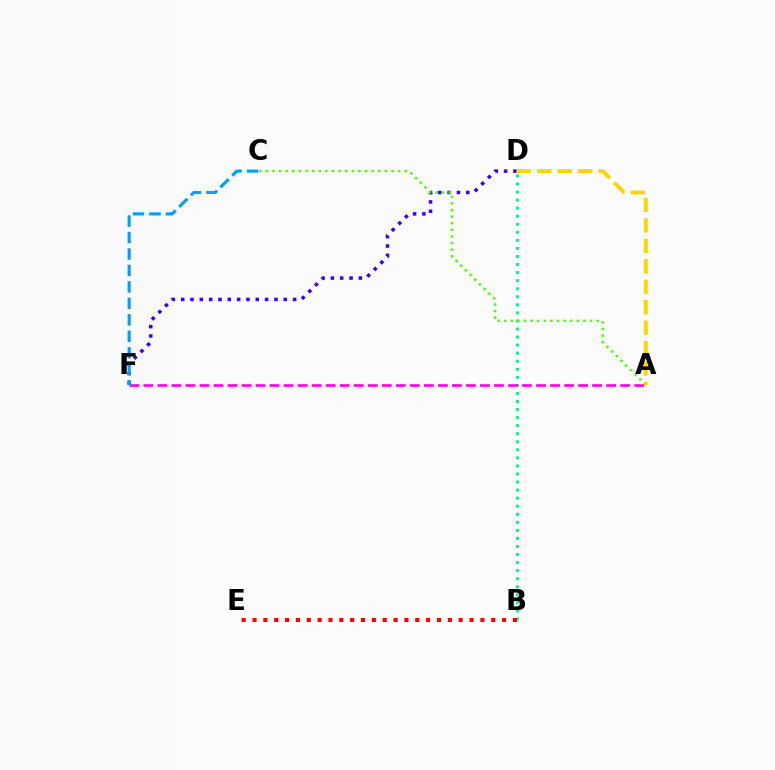{('B', 'D'): [{'color': '#00ff86', 'line_style': 'dotted', 'thickness': 2.19}], ('D', 'F'): [{'color': '#3700ff', 'line_style': 'dotted', 'thickness': 2.53}], ('A', 'C'): [{'color': '#4fff00', 'line_style': 'dotted', 'thickness': 1.8}], ('A', 'F'): [{'color': '#ff00ed', 'line_style': 'dashed', 'thickness': 1.9}], ('A', 'D'): [{'color': '#ffd500', 'line_style': 'dashed', 'thickness': 2.78}], ('B', 'E'): [{'color': '#ff0000', 'line_style': 'dotted', 'thickness': 2.95}], ('C', 'F'): [{'color': '#009eff', 'line_style': 'dashed', 'thickness': 2.24}]}